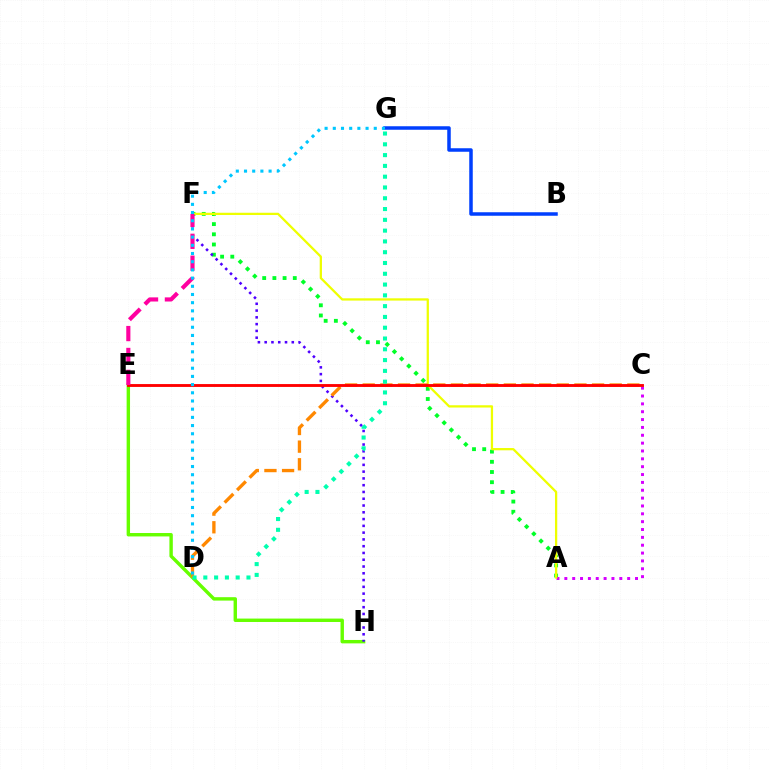{('A', 'F'): [{'color': '#00ff27', 'line_style': 'dotted', 'thickness': 2.77}, {'color': '#eeff00', 'line_style': 'solid', 'thickness': 1.63}], ('A', 'C'): [{'color': '#d600ff', 'line_style': 'dotted', 'thickness': 2.13}], ('E', 'H'): [{'color': '#66ff00', 'line_style': 'solid', 'thickness': 2.46}], ('B', 'G'): [{'color': '#003fff', 'line_style': 'solid', 'thickness': 2.53}], ('F', 'H'): [{'color': '#4f00ff', 'line_style': 'dotted', 'thickness': 1.84}], ('C', 'D'): [{'color': '#ff8800', 'line_style': 'dashed', 'thickness': 2.4}], ('C', 'E'): [{'color': '#ff0000', 'line_style': 'solid', 'thickness': 2.07}], ('E', 'F'): [{'color': '#ff00a0', 'line_style': 'dashed', 'thickness': 2.97}], ('D', 'G'): [{'color': '#00c7ff', 'line_style': 'dotted', 'thickness': 2.23}, {'color': '#00ffaf', 'line_style': 'dotted', 'thickness': 2.93}]}